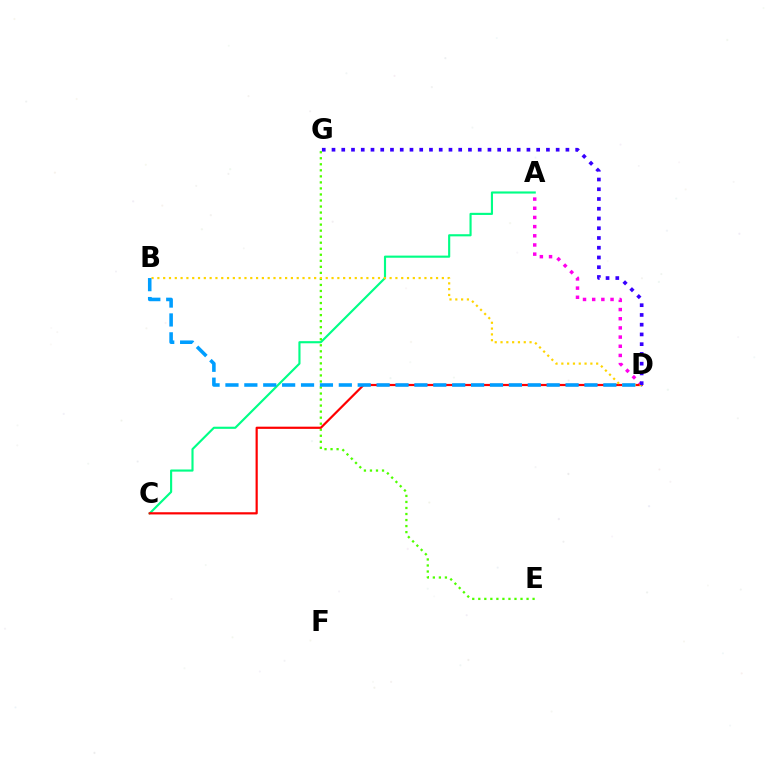{('A', 'D'): [{'color': '#ff00ed', 'line_style': 'dotted', 'thickness': 2.49}], ('A', 'C'): [{'color': '#00ff86', 'line_style': 'solid', 'thickness': 1.54}], ('E', 'G'): [{'color': '#4fff00', 'line_style': 'dotted', 'thickness': 1.64}], ('C', 'D'): [{'color': '#ff0000', 'line_style': 'solid', 'thickness': 1.58}], ('B', 'D'): [{'color': '#ffd500', 'line_style': 'dotted', 'thickness': 1.58}, {'color': '#009eff', 'line_style': 'dashed', 'thickness': 2.57}], ('D', 'G'): [{'color': '#3700ff', 'line_style': 'dotted', 'thickness': 2.65}]}